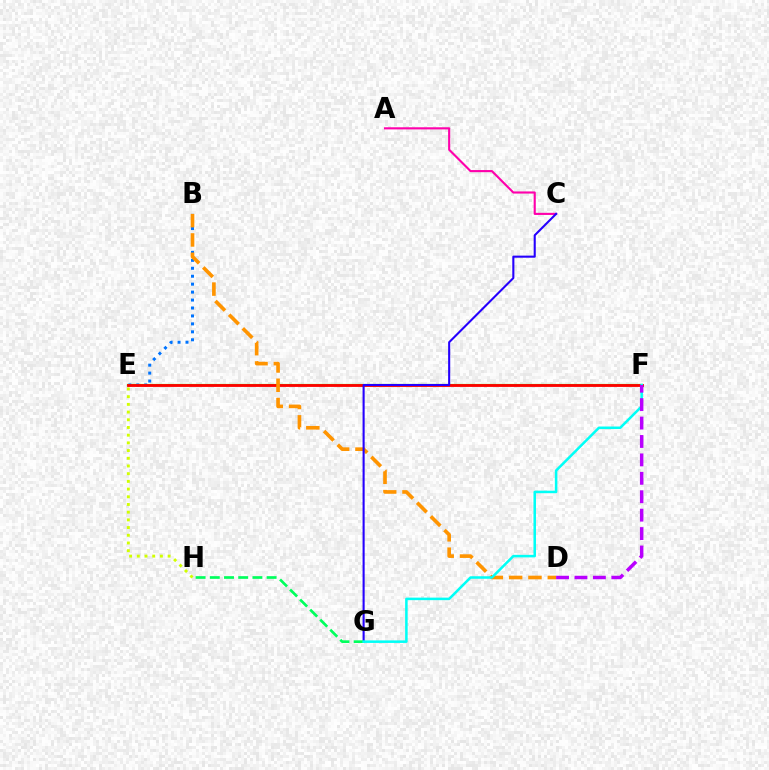{('E', 'F'): [{'color': '#3dff00', 'line_style': 'solid', 'thickness': 1.56}, {'color': '#ff0000', 'line_style': 'solid', 'thickness': 2.04}], ('B', 'E'): [{'color': '#0074ff', 'line_style': 'dotted', 'thickness': 2.16}], ('A', 'C'): [{'color': '#ff00ac', 'line_style': 'solid', 'thickness': 1.53}], ('B', 'D'): [{'color': '#ff9400', 'line_style': 'dashed', 'thickness': 2.63}], ('C', 'G'): [{'color': '#2500ff', 'line_style': 'solid', 'thickness': 1.5}], ('G', 'H'): [{'color': '#00ff5c', 'line_style': 'dashed', 'thickness': 1.93}], ('F', 'G'): [{'color': '#00fff6', 'line_style': 'solid', 'thickness': 1.82}], ('E', 'H'): [{'color': '#d1ff00', 'line_style': 'dotted', 'thickness': 2.09}], ('D', 'F'): [{'color': '#b900ff', 'line_style': 'dashed', 'thickness': 2.5}]}